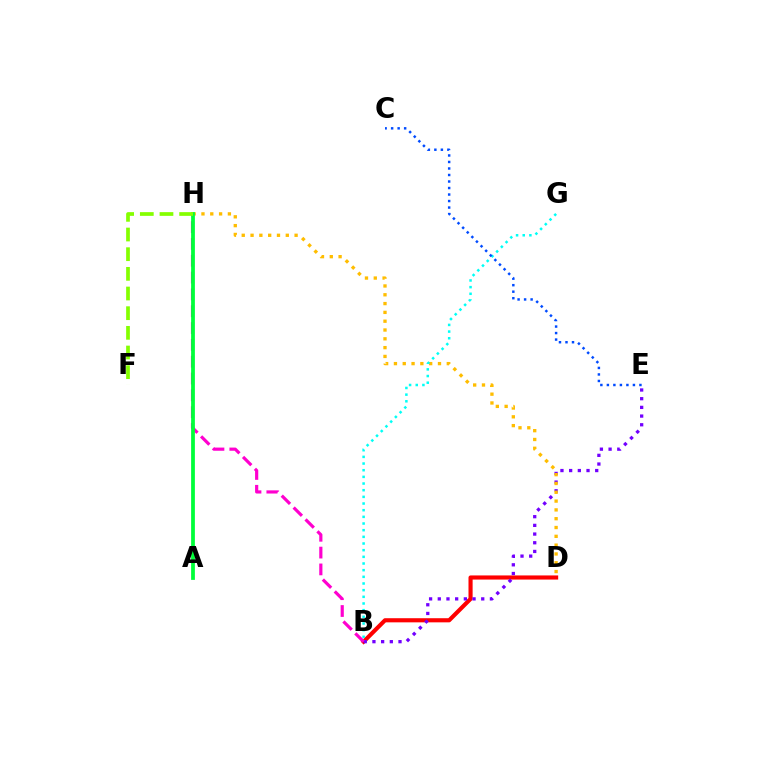{('B', 'D'): [{'color': '#ff0000', 'line_style': 'solid', 'thickness': 2.97}], ('B', 'E'): [{'color': '#7200ff', 'line_style': 'dotted', 'thickness': 2.36}], ('D', 'H'): [{'color': '#ffbd00', 'line_style': 'dotted', 'thickness': 2.39}], ('B', 'G'): [{'color': '#00fff6', 'line_style': 'dotted', 'thickness': 1.81}], ('B', 'H'): [{'color': '#ff00cf', 'line_style': 'dashed', 'thickness': 2.29}], ('C', 'E'): [{'color': '#004bff', 'line_style': 'dotted', 'thickness': 1.77}], ('A', 'H'): [{'color': '#00ff39', 'line_style': 'solid', 'thickness': 2.71}], ('F', 'H'): [{'color': '#84ff00', 'line_style': 'dashed', 'thickness': 2.67}]}